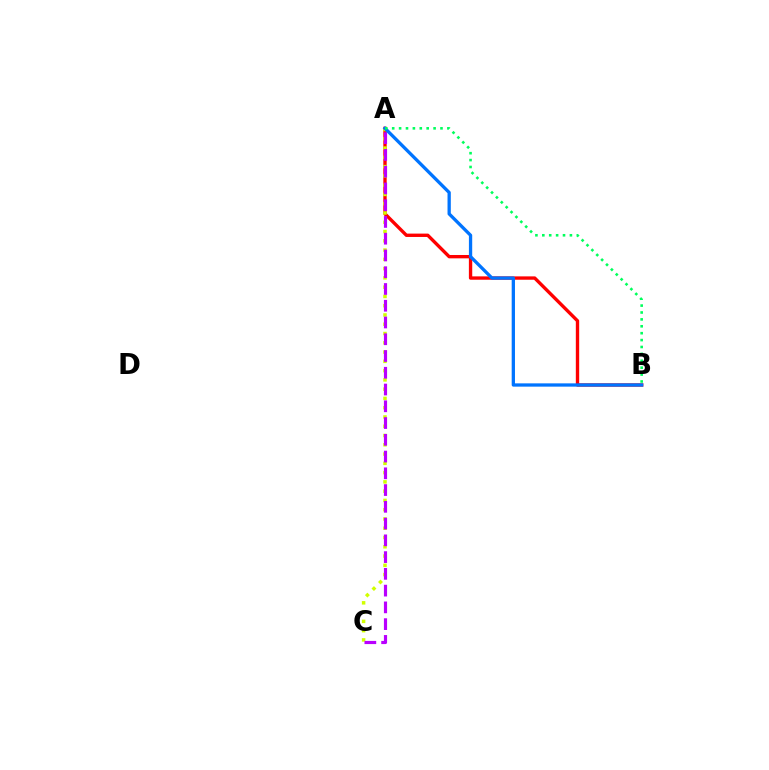{('A', 'B'): [{'color': '#ff0000', 'line_style': 'solid', 'thickness': 2.42}, {'color': '#0074ff', 'line_style': 'solid', 'thickness': 2.37}, {'color': '#00ff5c', 'line_style': 'dotted', 'thickness': 1.87}], ('A', 'C'): [{'color': '#d1ff00', 'line_style': 'dotted', 'thickness': 2.52}, {'color': '#b900ff', 'line_style': 'dashed', 'thickness': 2.28}]}